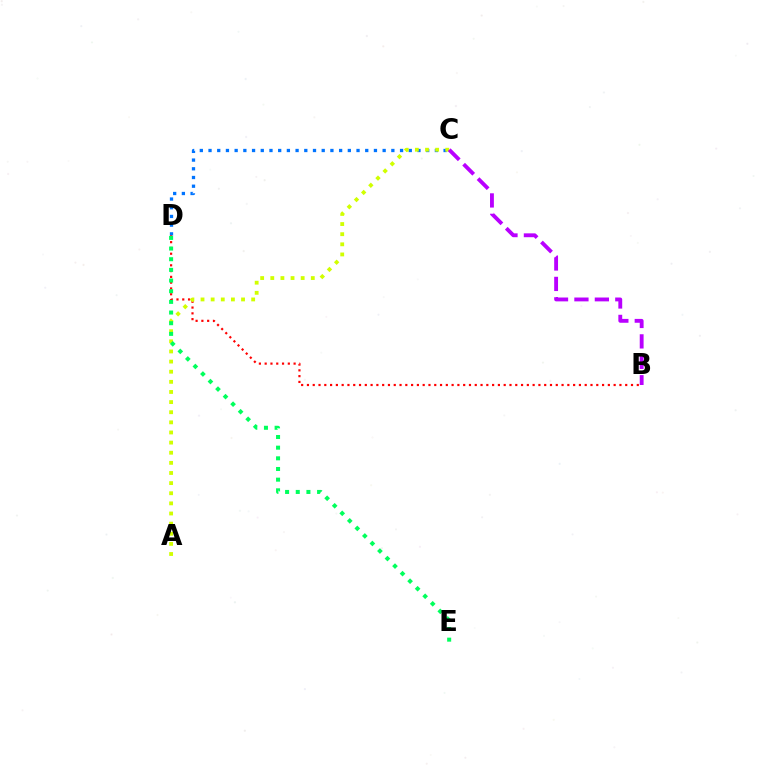{('C', 'D'): [{'color': '#0074ff', 'line_style': 'dotted', 'thickness': 2.37}], ('B', 'D'): [{'color': '#ff0000', 'line_style': 'dotted', 'thickness': 1.57}], ('A', 'C'): [{'color': '#d1ff00', 'line_style': 'dotted', 'thickness': 2.75}], ('D', 'E'): [{'color': '#00ff5c', 'line_style': 'dotted', 'thickness': 2.9}], ('B', 'C'): [{'color': '#b900ff', 'line_style': 'dashed', 'thickness': 2.78}]}